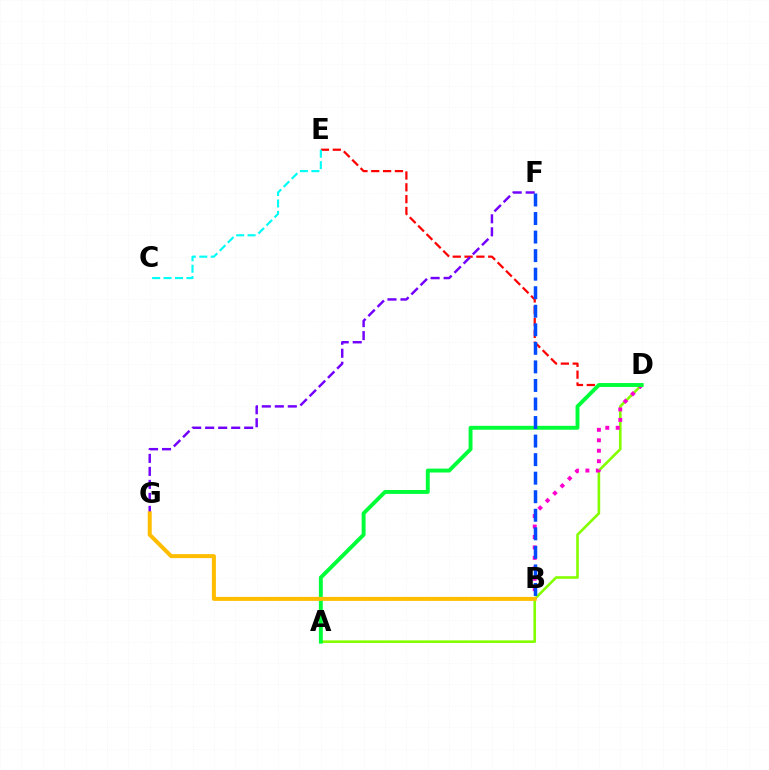{('A', 'D'): [{'color': '#84ff00', 'line_style': 'solid', 'thickness': 1.88}, {'color': '#00ff39', 'line_style': 'solid', 'thickness': 2.81}], ('D', 'E'): [{'color': '#ff0000', 'line_style': 'dashed', 'thickness': 1.61}], ('B', 'D'): [{'color': '#ff00cf', 'line_style': 'dotted', 'thickness': 2.84}], ('F', 'G'): [{'color': '#7200ff', 'line_style': 'dashed', 'thickness': 1.77}], ('B', 'G'): [{'color': '#ffbd00', 'line_style': 'solid', 'thickness': 2.88}], ('C', 'E'): [{'color': '#00fff6', 'line_style': 'dashed', 'thickness': 1.55}], ('B', 'F'): [{'color': '#004bff', 'line_style': 'dashed', 'thickness': 2.52}]}